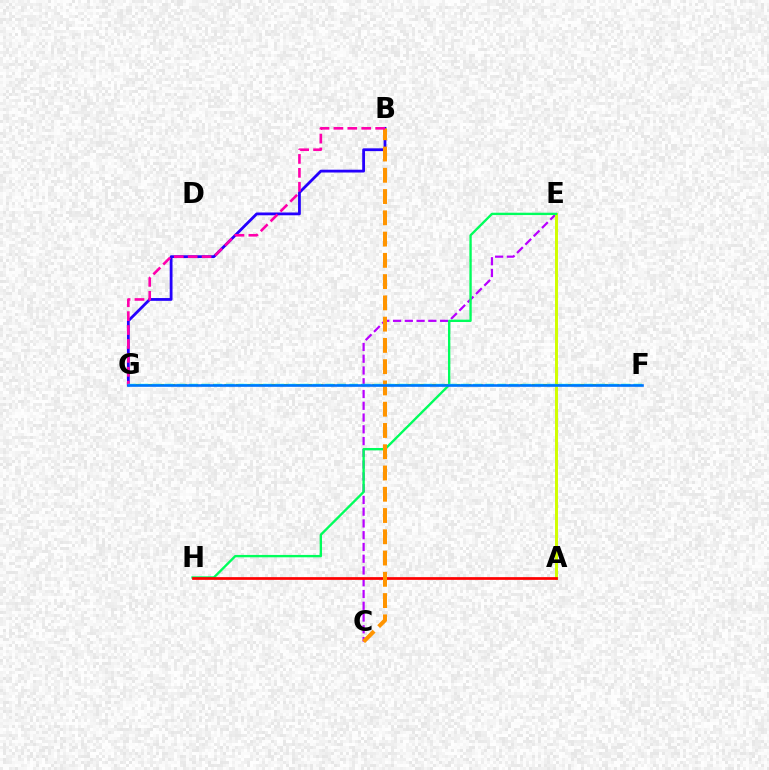{('C', 'E'): [{'color': '#b900ff', 'line_style': 'dashed', 'thickness': 1.6}], ('A', 'E'): [{'color': '#d1ff00', 'line_style': 'solid', 'thickness': 2.13}], ('F', 'G'): [{'color': '#3dff00', 'line_style': 'dashed', 'thickness': 1.55}, {'color': '#00fff6', 'line_style': 'dashed', 'thickness': 1.68}, {'color': '#0074ff', 'line_style': 'solid', 'thickness': 1.88}], ('B', 'G'): [{'color': '#2500ff', 'line_style': 'solid', 'thickness': 2.01}, {'color': '#ff00ac', 'line_style': 'dashed', 'thickness': 1.89}], ('E', 'H'): [{'color': '#00ff5c', 'line_style': 'solid', 'thickness': 1.69}], ('A', 'H'): [{'color': '#ff0000', 'line_style': 'solid', 'thickness': 1.96}], ('B', 'C'): [{'color': '#ff9400', 'line_style': 'dashed', 'thickness': 2.89}]}